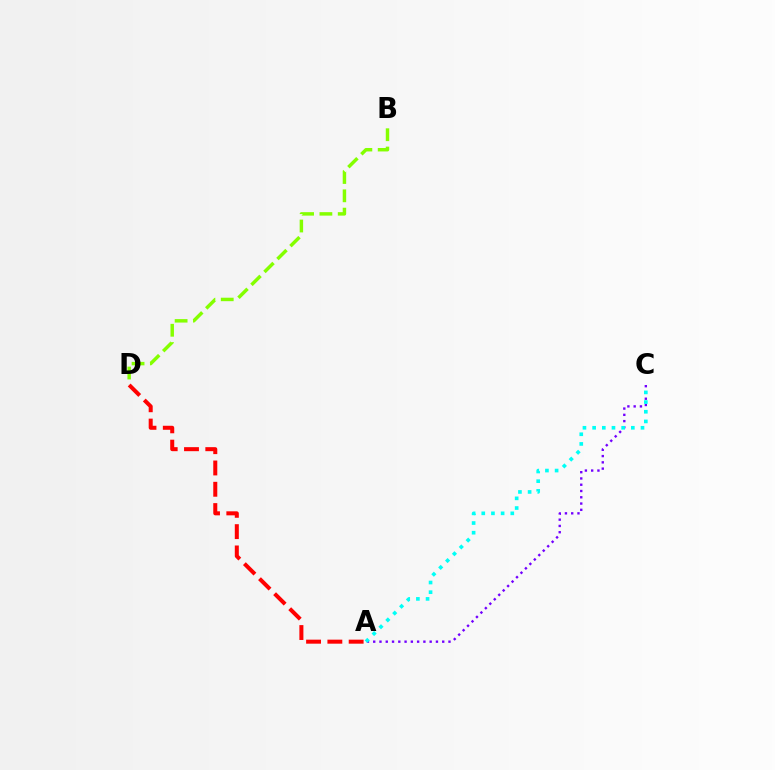{('B', 'D'): [{'color': '#84ff00', 'line_style': 'dashed', 'thickness': 2.49}], ('A', 'C'): [{'color': '#7200ff', 'line_style': 'dotted', 'thickness': 1.7}, {'color': '#00fff6', 'line_style': 'dotted', 'thickness': 2.63}], ('A', 'D'): [{'color': '#ff0000', 'line_style': 'dashed', 'thickness': 2.89}]}